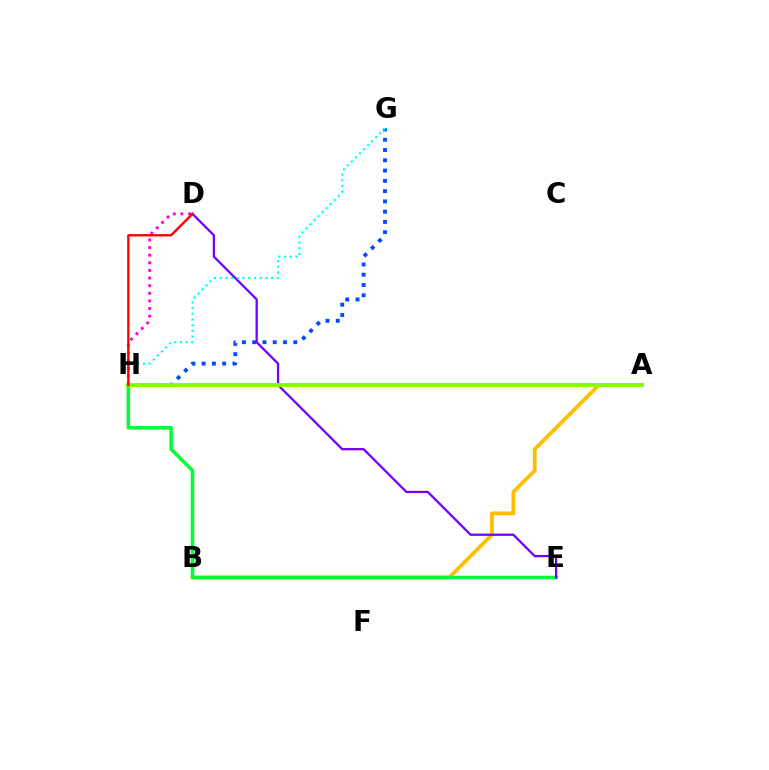{('G', 'H'): [{'color': '#004bff', 'line_style': 'dotted', 'thickness': 2.79}, {'color': '#00fff6', 'line_style': 'dotted', 'thickness': 1.55}], ('A', 'B'): [{'color': '#ffbd00', 'line_style': 'solid', 'thickness': 2.7}], ('E', 'H'): [{'color': '#00ff39', 'line_style': 'solid', 'thickness': 2.55}], ('D', 'H'): [{'color': '#ff00cf', 'line_style': 'dotted', 'thickness': 2.07}, {'color': '#ff0000', 'line_style': 'solid', 'thickness': 1.69}], ('D', 'E'): [{'color': '#7200ff', 'line_style': 'solid', 'thickness': 1.63}], ('A', 'H'): [{'color': '#84ff00', 'line_style': 'solid', 'thickness': 2.82}]}